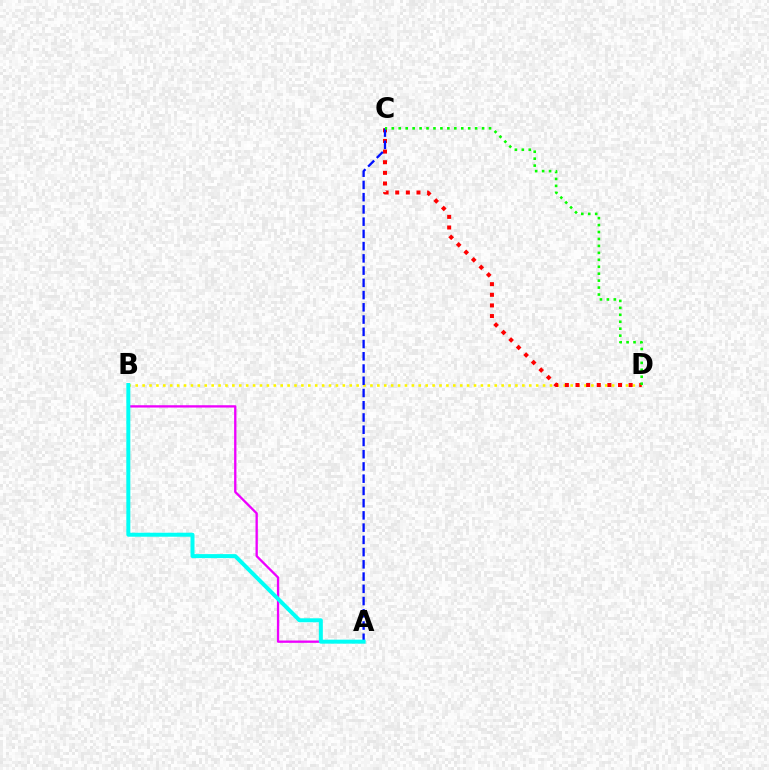{('A', 'B'): [{'color': '#ee00ff', 'line_style': 'solid', 'thickness': 1.67}, {'color': '#00fff6', 'line_style': 'solid', 'thickness': 2.87}], ('B', 'D'): [{'color': '#fcf500', 'line_style': 'dotted', 'thickness': 1.88}], ('C', 'D'): [{'color': '#ff0000', 'line_style': 'dotted', 'thickness': 2.89}, {'color': '#08ff00', 'line_style': 'dotted', 'thickness': 1.89}], ('A', 'C'): [{'color': '#0010ff', 'line_style': 'dashed', 'thickness': 1.66}]}